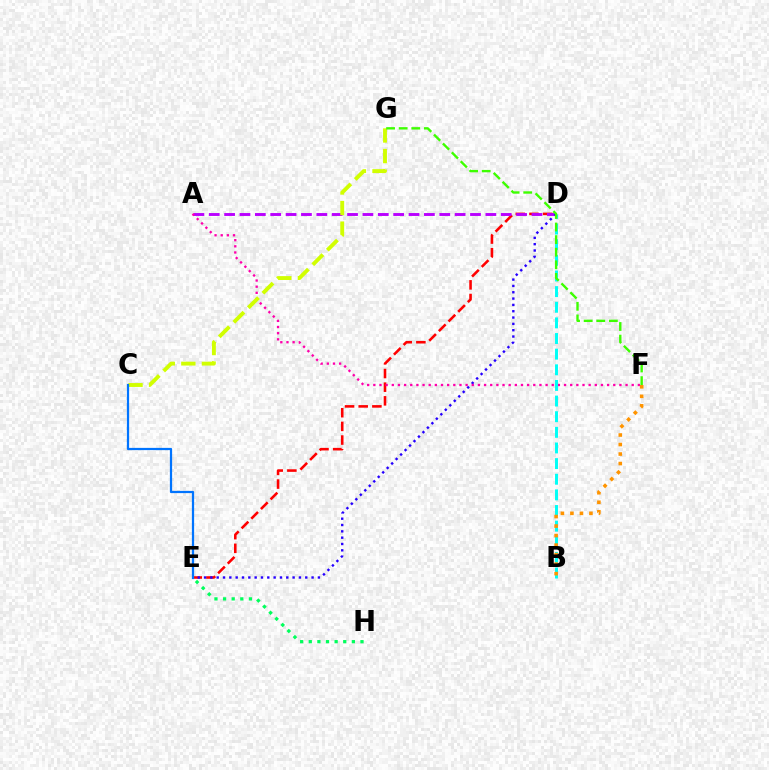{('D', 'E'): [{'color': '#ff0000', 'line_style': 'dashed', 'thickness': 1.86}, {'color': '#2500ff', 'line_style': 'dotted', 'thickness': 1.72}], ('A', 'D'): [{'color': '#b900ff', 'line_style': 'dashed', 'thickness': 2.09}], ('A', 'F'): [{'color': '#ff00ac', 'line_style': 'dotted', 'thickness': 1.67}], ('E', 'H'): [{'color': '#00ff5c', 'line_style': 'dotted', 'thickness': 2.34}], ('B', 'D'): [{'color': '#00fff6', 'line_style': 'dashed', 'thickness': 2.12}], ('C', 'G'): [{'color': '#d1ff00', 'line_style': 'dashed', 'thickness': 2.79}], ('B', 'F'): [{'color': '#ff9400', 'line_style': 'dotted', 'thickness': 2.58}], ('F', 'G'): [{'color': '#3dff00', 'line_style': 'dashed', 'thickness': 1.71}], ('C', 'E'): [{'color': '#0074ff', 'line_style': 'solid', 'thickness': 1.61}]}